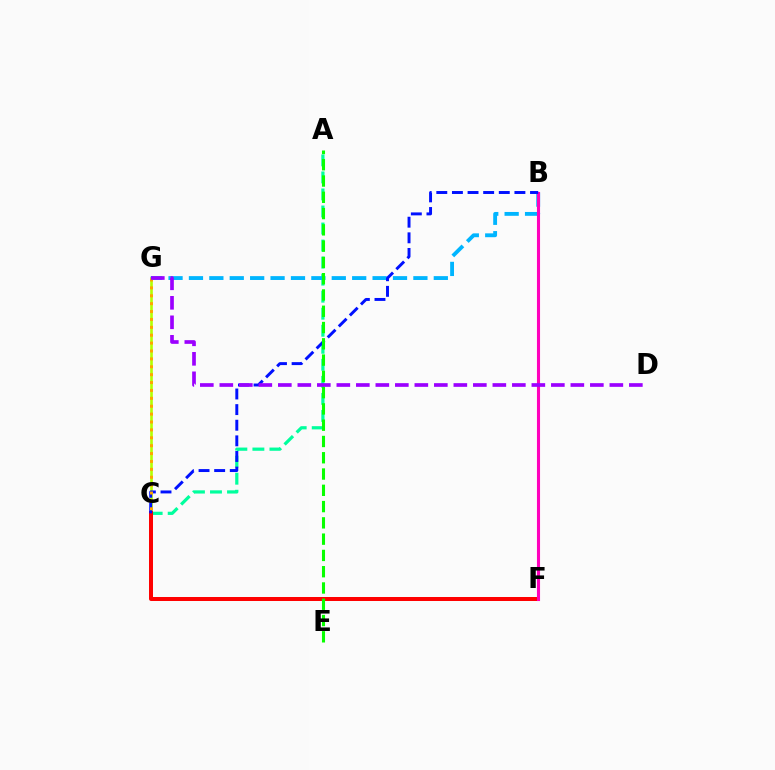{('C', 'G'): [{'color': '#b3ff00', 'line_style': 'solid', 'thickness': 1.9}, {'color': '#ffa500', 'line_style': 'dotted', 'thickness': 2.14}], ('A', 'C'): [{'color': '#00ff9d', 'line_style': 'dashed', 'thickness': 2.31}], ('C', 'F'): [{'color': '#ff0000', 'line_style': 'solid', 'thickness': 2.87}], ('B', 'G'): [{'color': '#00b5ff', 'line_style': 'dashed', 'thickness': 2.77}], ('B', 'F'): [{'color': '#ff00bd', 'line_style': 'solid', 'thickness': 2.23}], ('B', 'C'): [{'color': '#0010ff', 'line_style': 'dashed', 'thickness': 2.12}], ('D', 'G'): [{'color': '#9b00ff', 'line_style': 'dashed', 'thickness': 2.65}], ('A', 'E'): [{'color': '#08ff00', 'line_style': 'dashed', 'thickness': 2.21}]}